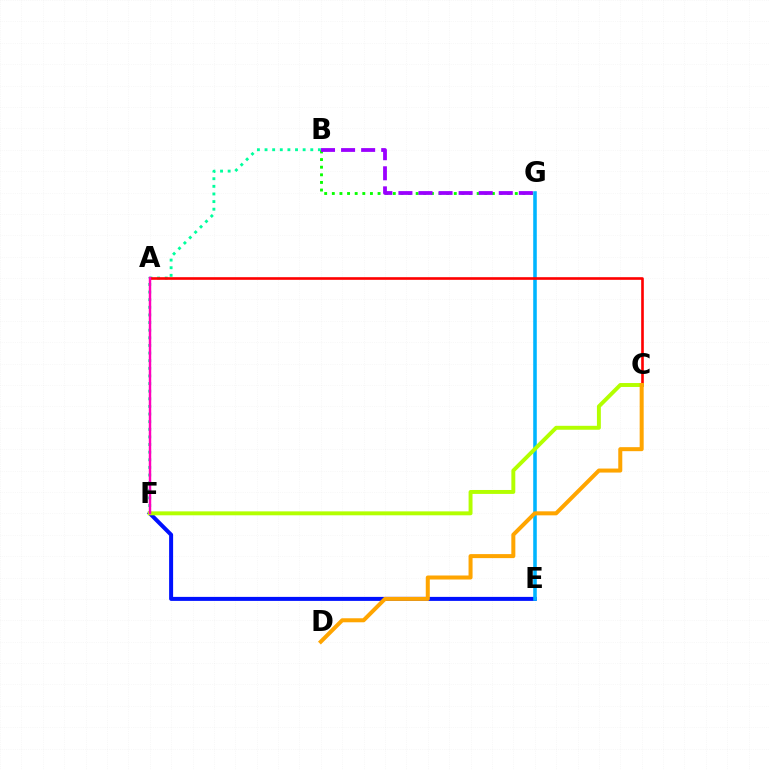{('B', 'F'): [{'color': '#00ff9d', 'line_style': 'dotted', 'thickness': 2.07}], ('E', 'F'): [{'color': '#0010ff', 'line_style': 'solid', 'thickness': 2.88}], ('B', 'G'): [{'color': '#08ff00', 'line_style': 'dotted', 'thickness': 2.07}, {'color': '#9b00ff', 'line_style': 'dashed', 'thickness': 2.73}], ('E', 'G'): [{'color': '#00b5ff', 'line_style': 'solid', 'thickness': 2.57}], ('A', 'C'): [{'color': '#ff0000', 'line_style': 'solid', 'thickness': 1.9}], ('C', 'F'): [{'color': '#b3ff00', 'line_style': 'solid', 'thickness': 2.83}], ('C', 'D'): [{'color': '#ffa500', 'line_style': 'solid', 'thickness': 2.89}], ('A', 'F'): [{'color': '#ff00bd', 'line_style': 'solid', 'thickness': 1.77}]}